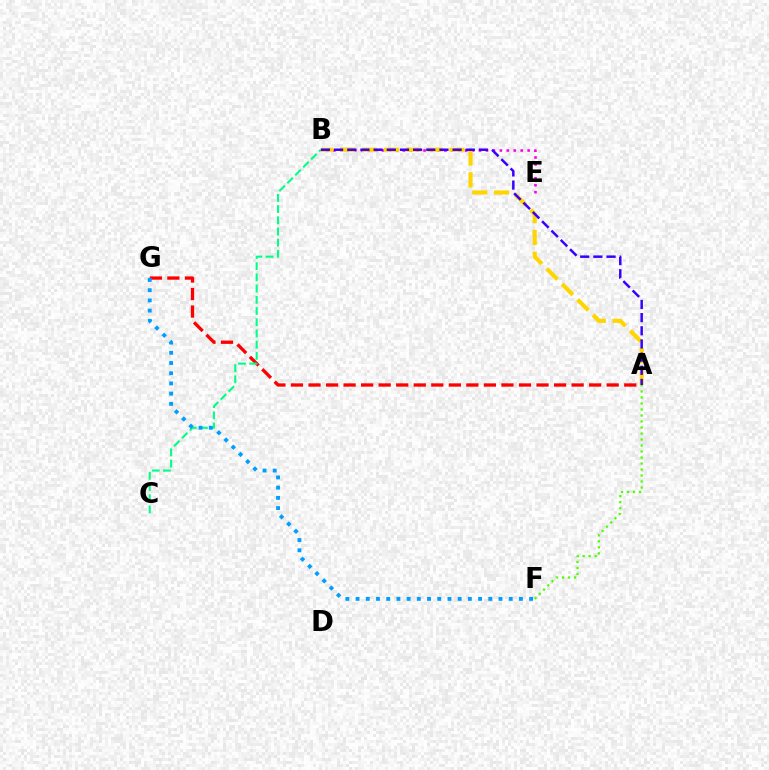{('B', 'E'): [{'color': '#ff00ed', 'line_style': 'dotted', 'thickness': 1.88}], ('A', 'G'): [{'color': '#ff0000', 'line_style': 'dashed', 'thickness': 2.38}], ('B', 'C'): [{'color': '#00ff86', 'line_style': 'dashed', 'thickness': 1.52}], ('A', 'B'): [{'color': '#ffd500', 'line_style': 'dashed', 'thickness': 2.97}, {'color': '#3700ff', 'line_style': 'dashed', 'thickness': 1.79}], ('F', 'G'): [{'color': '#009eff', 'line_style': 'dotted', 'thickness': 2.77}], ('A', 'F'): [{'color': '#4fff00', 'line_style': 'dotted', 'thickness': 1.63}]}